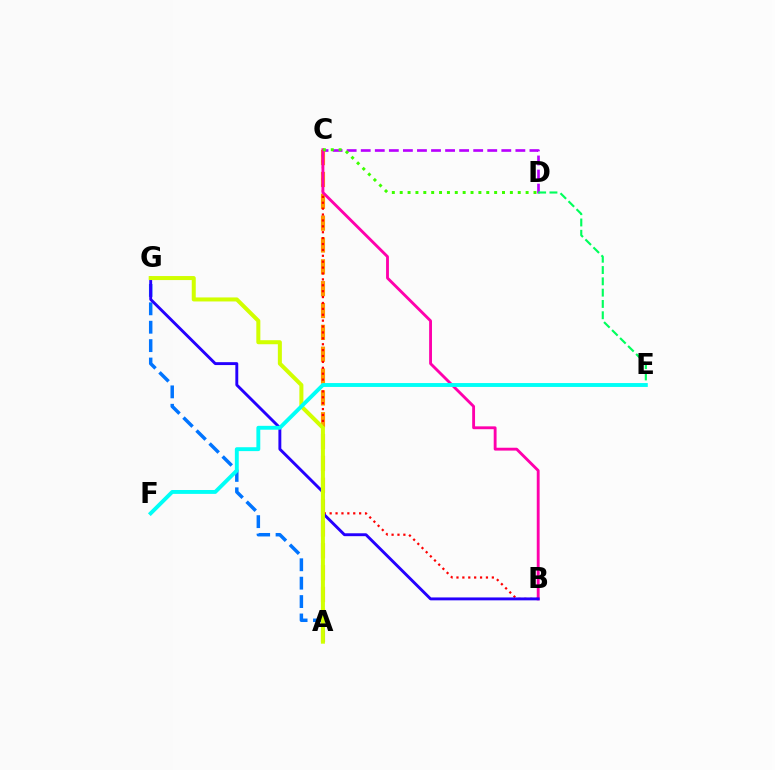{('C', 'D'): [{'color': '#b900ff', 'line_style': 'dashed', 'thickness': 1.91}, {'color': '#3dff00', 'line_style': 'dotted', 'thickness': 2.14}], ('D', 'E'): [{'color': '#00ff5c', 'line_style': 'dashed', 'thickness': 1.54}], ('A', 'C'): [{'color': '#ff9400', 'line_style': 'dashed', 'thickness': 2.97}], ('B', 'C'): [{'color': '#ff0000', 'line_style': 'dotted', 'thickness': 1.6}, {'color': '#ff00ac', 'line_style': 'solid', 'thickness': 2.06}], ('A', 'G'): [{'color': '#0074ff', 'line_style': 'dashed', 'thickness': 2.5}, {'color': '#d1ff00', 'line_style': 'solid', 'thickness': 2.89}], ('B', 'G'): [{'color': '#2500ff', 'line_style': 'solid', 'thickness': 2.09}], ('E', 'F'): [{'color': '#00fff6', 'line_style': 'solid', 'thickness': 2.8}]}